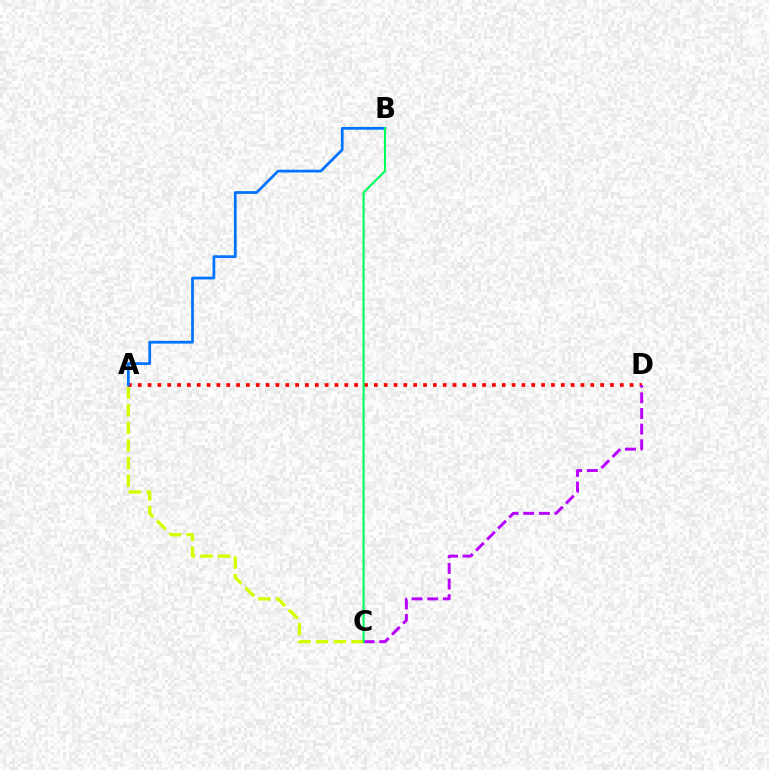{('A', 'C'): [{'color': '#d1ff00', 'line_style': 'dashed', 'thickness': 2.39}], ('A', 'D'): [{'color': '#ff0000', 'line_style': 'dotted', 'thickness': 2.67}], ('A', 'B'): [{'color': '#0074ff', 'line_style': 'solid', 'thickness': 1.99}], ('C', 'D'): [{'color': '#b900ff', 'line_style': 'dashed', 'thickness': 2.13}], ('B', 'C'): [{'color': '#00ff5c', 'line_style': 'solid', 'thickness': 1.54}]}